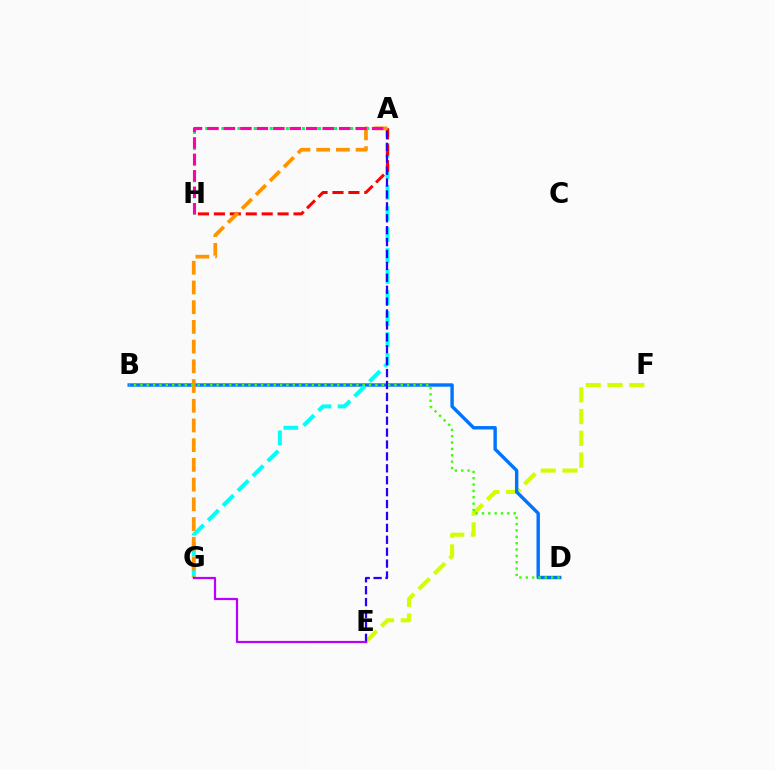{('E', 'F'): [{'color': '#d1ff00', 'line_style': 'dashed', 'thickness': 2.96}], ('A', 'H'): [{'color': '#00ff5c', 'line_style': 'dotted', 'thickness': 2.19}, {'color': '#ff0000', 'line_style': 'dashed', 'thickness': 2.16}, {'color': '#ff00ac', 'line_style': 'dashed', 'thickness': 2.24}], ('B', 'D'): [{'color': '#0074ff', 'line_style': 'solid', 'thickness': 2.45}, {'color': '#3dff00', 'line_style': 'dotted', 'thickness': 1.73}], ('A', 'G'): [{'color': '#00fff6', 'line_style': 'dashed', 'thickness': 2.86}, {'color': '#ff9400', 'line_style': 'dashed', 'thickness': 2.68}], ('A', 'E'): [{'color': '#2500ff', 'line_style': 'dashed', 'thickness': 1.62}], ('E', 'G'): [{'color': '#b900ff', 'line_style': 'solid', 'thickness': 1.59}]}